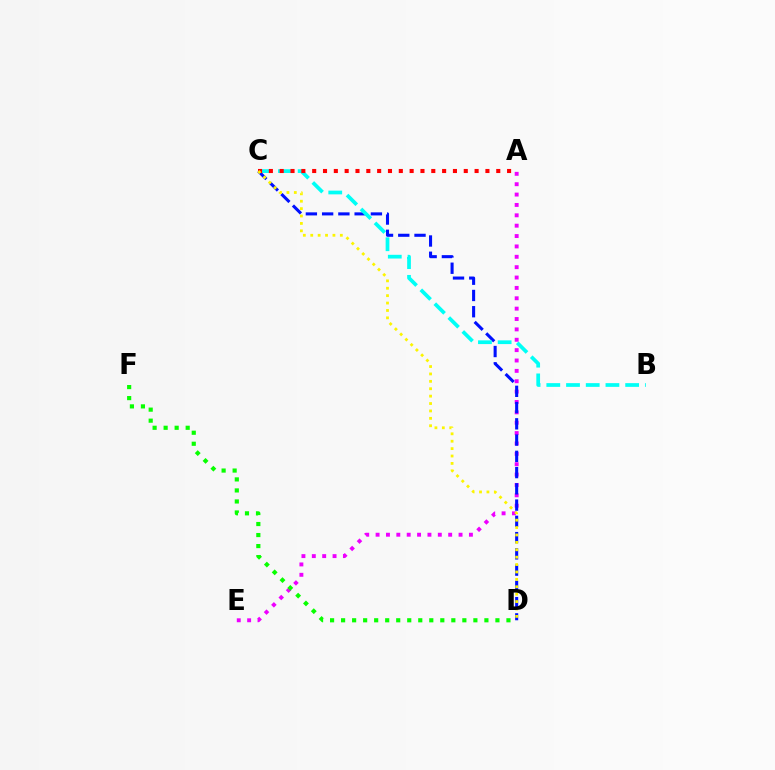{('A', 'E'): [{'color': '#ee00ff', 'line_style': 'dotted', 'thickness': 2.82}], ('C', 'D'): [{'color': '#0010ff', 'line_style': 'dashed', 'thickness': 2.21}, {'color': '#fcf500', 'line_style': 'dotted', 'thickness': 2.01}], ('B', 'C'): [{'color': '#00fff6', 'line_style': 'dashed', 'thickness': 2.68}], ('A', 'C'): [{'color': '#ff0000', 'line_style': 'dotted', 'thickness': 2.94}], ('D', 'F'): [{'color': '#08ff00', 'line_style': 'dotted', 'thickness': 3.0}]}